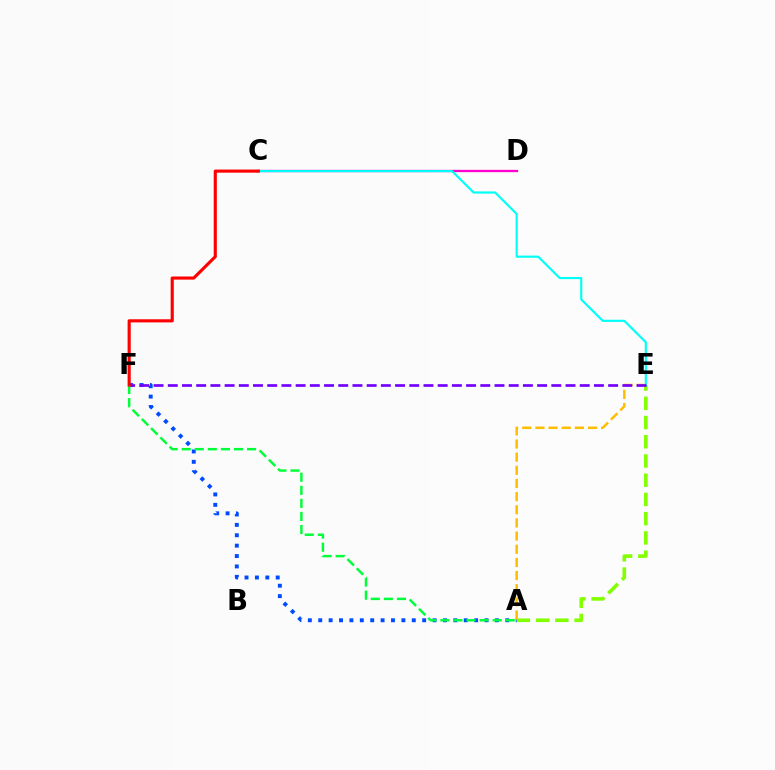{('C', 'D'): [{'color': '#ff00cf', 'line_style': 'solid', 'thickness': 1.66}], ('A', 'E'): [{'color': '#84ff00', 'line_style': 'dashed', 'thickness': 2.61}, {'color': '#ffbd00', 'line_style': 'dashed', 'thickness': 1.79}], ('A', 'F'): [{'color': '#004bff', 'line_style': 'dotted', 'thickness': 2.82}, {'color': '#00ff39', 'line_style': 'dashed', 'thickness': 1.78}], ('C', 'E'): [{'color': '#00fff6', 'line_style': 'solid', 'thickness': 1.55}], ('E', 'F'): [{'color': '#7200ff', 'line_style': 'dashed', 'thickness': 1.93}], ('C', 'F'): [{'color': '#ff0000', 'line_style': 'solid', 'thickness': 2.25}]}